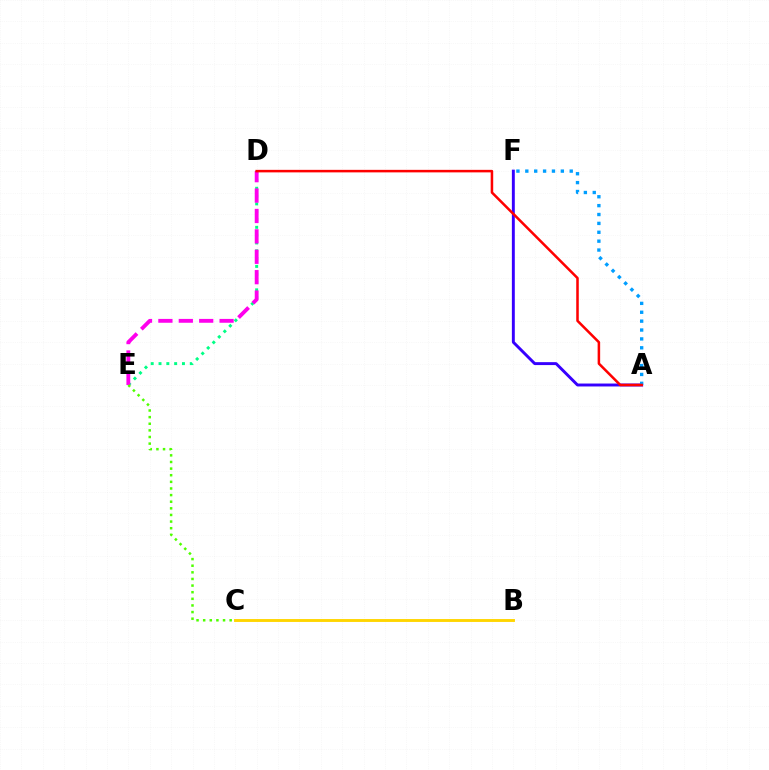{('B', 'C'): [{'color': '#ffd500', 'line_style': 'solid', 'thickness': 2.08}], ('A', 'F'): [{'color': '#3700ff', 'line_style': 'solid', 'thickness': 2.11}, {'color': '#009eff', 'line_style': 'dotted', 'thickness': 2.41}], ('D', 'E'): [{'color': '#00ff86', 'line_style': 'dotted', 'thickness': 2.12}, {'color': '#ff00ed', 'line_style': 'dashed', 'thickness': 2.77}], ('A', 'D'): [{'color': '#ff0000', 'line_style': 'solid', 'thickness': 1.82}], ('C', 'E'): [{'color': '#4fff00', 'line_style': 'dotted', 'thickness': 1.8}]}